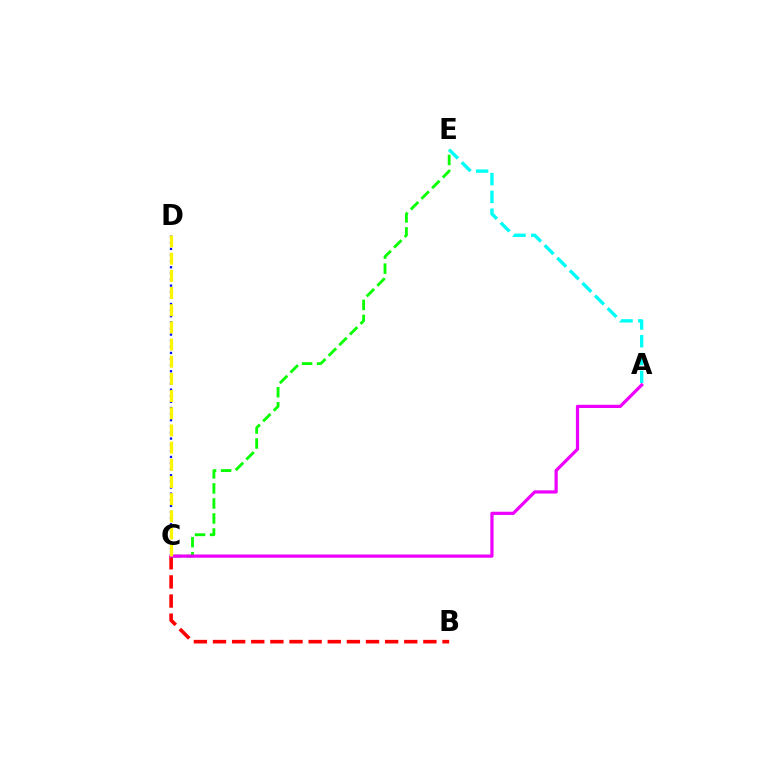{('C', 'E'): [{'color': '#08ff00', 'line_style': 'dashed', 'thickness': 2.04}], ('C', 'D'): [{'color': '#0010ff', 'line_style': 'dotted', 'thickness': 1.66}, {'color': '#fcf500', 'line_style': 'dashed', 'thickness': 2.33}], ('B', 'C'): [{'color': '#ff0000', 'line_style': 'dashed', 'thickness': 2.6}], ('A', 'C'): [{'color': '#ee00ff', 'line_style': 'solid', 'thickness': 2.32}], ('A', 'E'): [{'color': '#00fff6', 'line_style': 'dashed', 'thickness': 2.42}]}